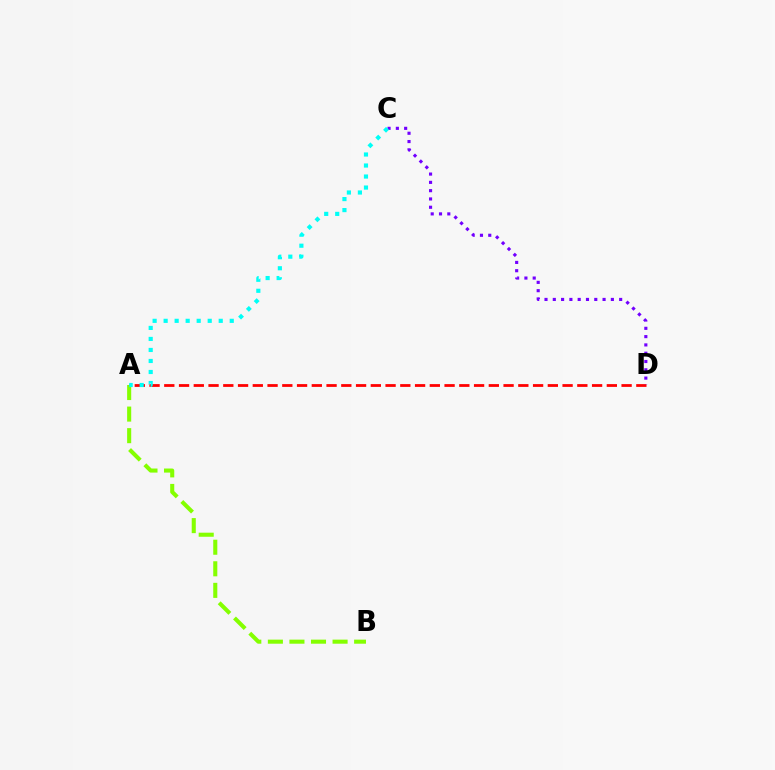{('A', 'B'): [{'color': '#84ff00', 'line_style': 'dashed', 'thickness': 2.93}], ('A', 'D'): [{'color': '#ff0000', 'line_style': 'dashed', 'thickness': 2.0}], ('C', 'D'): [{'color': '#7200ff', 'line_style': 'dotted', 'thickness': 2.25}], ('A', 'C'): [{'color': '#00fff6', 'line_style': 'dotted', 'thickness': 2.99}]}